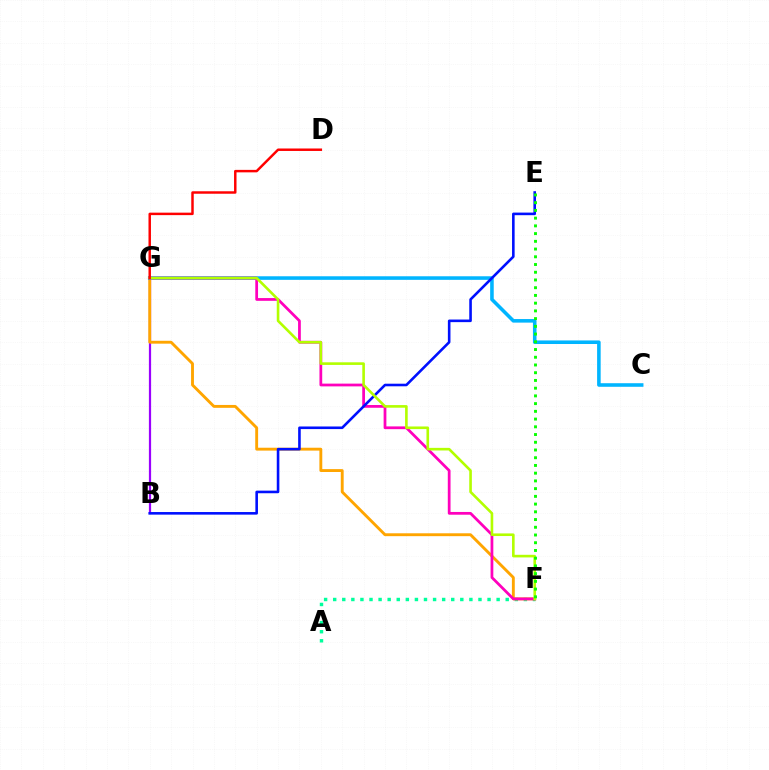{('B', 'G'): [{'color': '#9b00ff', 'line_style': 'solid', 'thickness': 1.59}], ('A', 'F'): [{'color': '#00ff9d', 'line_style': 'dotted', 'thickness': 2.47}], ('F', 'G'): [{'color': '#ffa500', 'line_style': 'solid', 'thickness': 2.07}, {'color': '#ff00bd', 'line_style': 'solid', 'thickness': 1.98}, {'color': '#b3ff00', 'line_style': 'solid', 'thickness': 1.89}], ('C', 'G'): [{'color': '#00b5ff', 'line_style': 'solid', 'thickness': 2.57}], ('B', 'E'): [{'color': '#0010ff', 'line_style': 'solid', 'thickness': 1.87}], ('E', 'F'): [{'color': '#08ff00', 'line_style': 'dotted', 'thickness': 2.1}], ('D', 'G'): [{'color': '#ff0000', 'line_style': 'solid', 'thickness': 1.78}]}